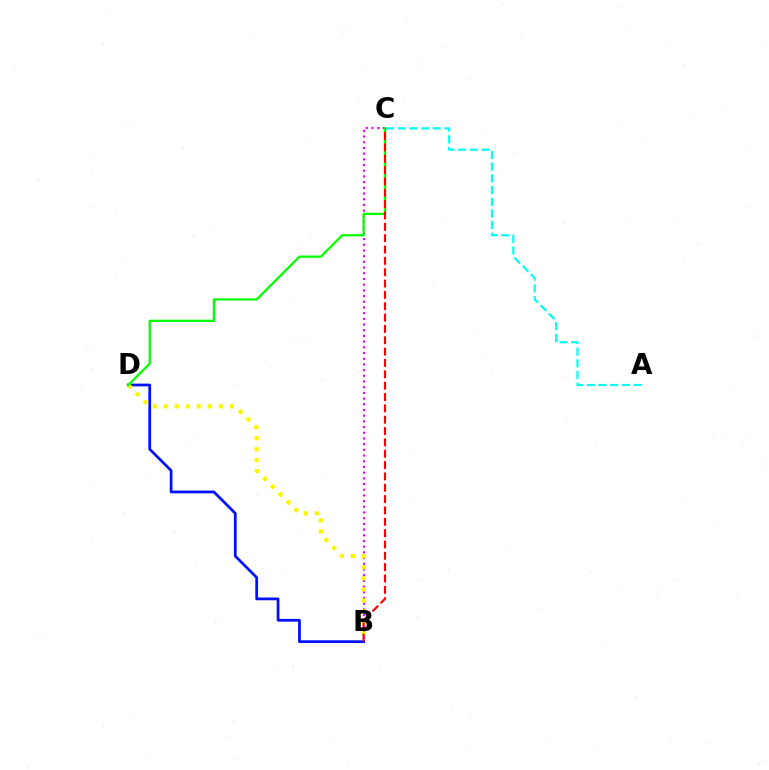{('B', 'D'): [{'color': '#0010ff', 'line_style': 'solid', 'thickness': 1.98}, {'color': '#fcf500', 'line_style': 'dotted', 'thickness': 3.0}], ('B', 'C'): [{'color': '#ee00ff', 'line_style': 'dotted', 'thickness': 1.55}, {'color': '#ff0000', 'line_style': 'dashed', 'thickness': 1.54}], ('A', 'C'): [{'color': '#00fff6', 'line_style': 'dashed', 'thickness': 1.59}], ('C', 'D'): [{'color': '#08ff00', 'line_style': 'solid', 'thickness': 1.65}]}